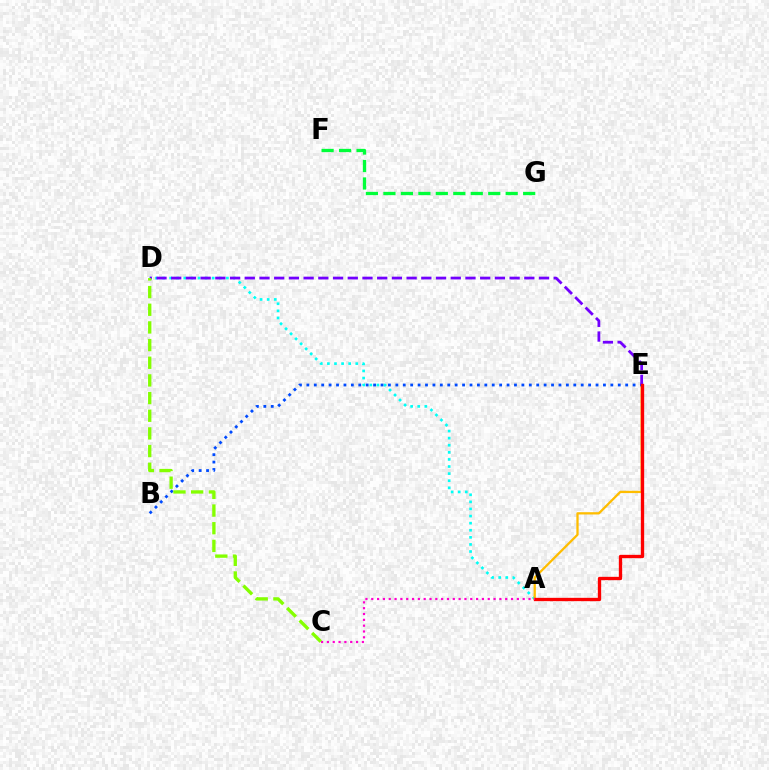{('A', 'D'): [{'color': '#00fff6', 'line_style': 'dotted', 'thickness': 1.93}], ('A', 'E'): [{'color': '#ffbd00', 'line_style': 'solid', 'thickness': 1.64}, {'color': '#ff0000', 'line_style': 'solid', 'thickness': 2.4}], ('F', 'G'): [{'color': '#00ff39', 'line_style': 'dashed', 'thickness': 2.37}], ('B', 'E'): [{'color': '#004bff', 'line_style': 'dotted', 'thickness': 2.01}], ('D', 'E'): [{'color': '#7200ff', 'line_style': 'dashed', 'thickness': 2.0}], ('A', 'C'): [{'color': '#ff00cf', 'line_style': 'dotted', 'thickness': 1.58}], ('C', 'D'): [{'color': '#84ff00', 'line_style': 'dashed', 'thickness': 2.4}]}